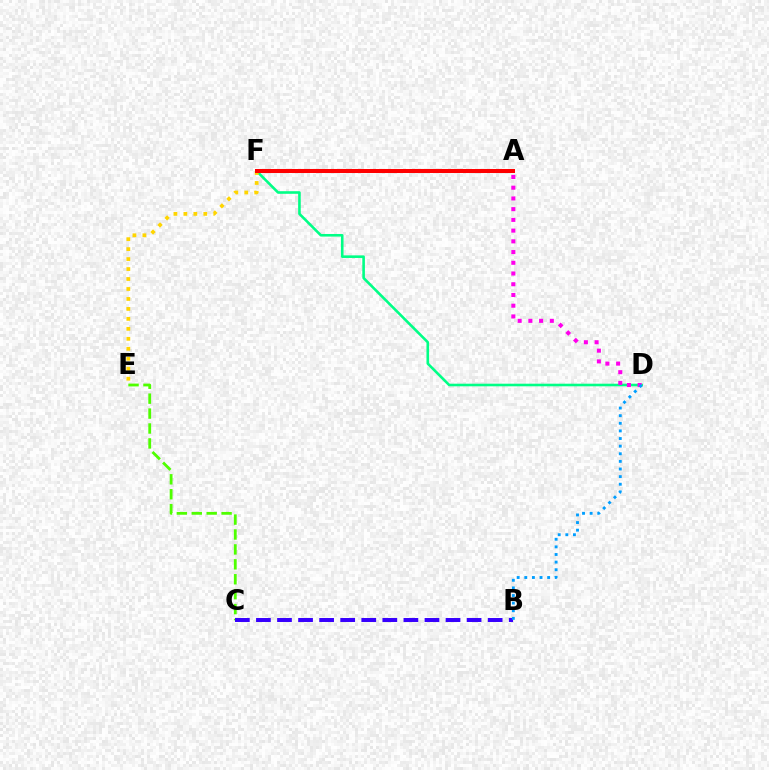{('D', 'F'): [{'color': '#00ff86', 'line_style': 'solid', 'thickness': 1.87}], ('C', 'E'): [{'color': '#4fff00', 'line_style': 'dashed', 'thickness': 2.03}], ('A', 'D'): [{'color': '#ff00ed', 'line_style': 'dotted', 'thickness': 2.91}], ('E', 'F'): [{'color': '#ffd500', 'line_style': 'dotted', 'thickness': 2.71}], ('A', 'F'): [{'color': '#ff0000', 'line_style': 'solid', 'thickness': 2.88}], ('B', 'C'): [{'color': '#3700ff', 'line_style': 'dashed', 'thickness': 2.86}], ('B', 'D'): [{'color': '#009eff', 'line_style': 'dotted', 'thickness': 2.07}]}